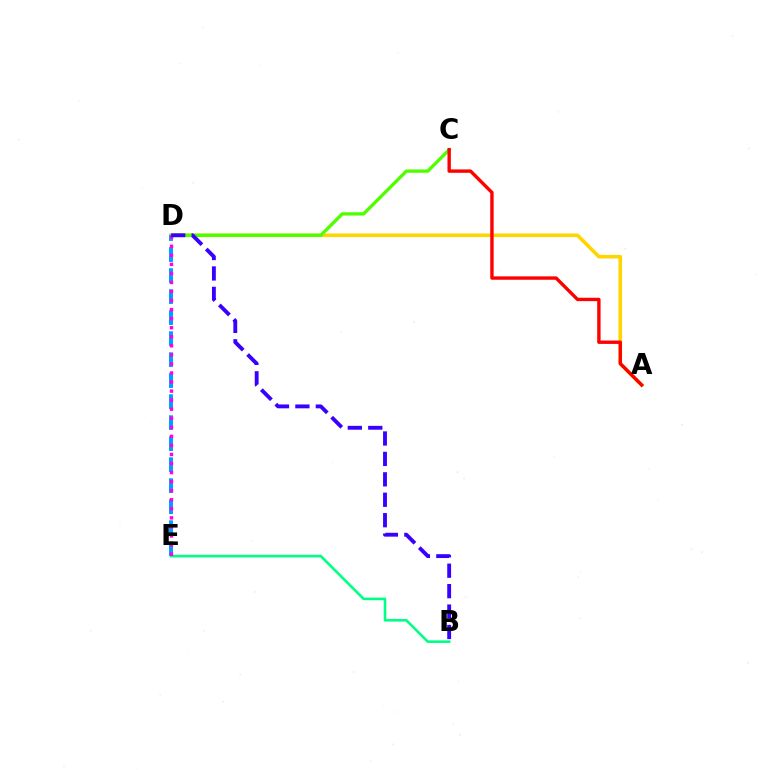{('B', 'E'): [{'color': '#00ff86', 'line_style': 'solid', 'thickness': 1.88}], ('A', 'D'): [{'color': '#ffd500', 'line_style': 'solid', 'thickness': 2.58}], ('C', 'D'): [{'color': '#4fff00', 'line_style': 'solid', 'thickness': 2.39}], ('D', 'E'): [{'color': '#009eff', 'line_style': 'dashed', 'thickness': 2.85}, {'color': '#ff00ed', 'line_style': 'dotted', 'thickness': 2.46}], ('A', 'C'): [{'color': '#ff0000', 'line_style': 'solid', 'thickness': 2.43}], ('B', 'D'): [{'color': '#3700ff', 'line_style': 'dashed', 'thickness': 2.78}]}